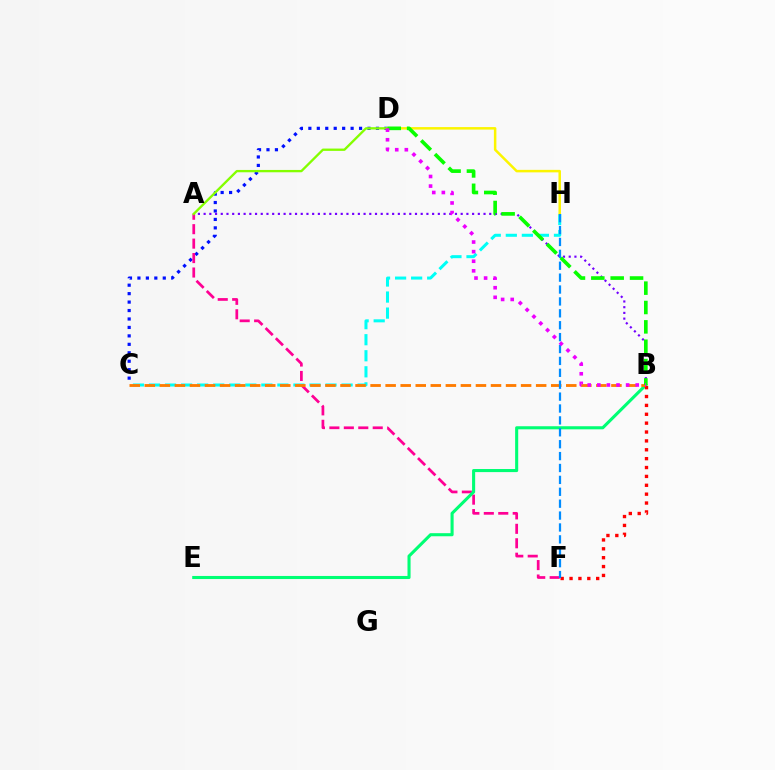{('C', 'D'): [{'color': '#0010ff', 'line_style': 'dotted', 'thickness': 2.3}], ('C', 'H'): [{'color': '#00fff6', 'line_style': 'dashed', 'thickness': 2.18}], ('A', 'B'): [{'color': '#7200ff', 'line_style': 'dotted', 'thickness': 1.55}], ('A', 'F'): [{'color': '#ff0094', 'line_style': 'dashed', 'thickness': 1.96}], ('D', 'H'): [{'color': '#fcf500', 'line_style': 'solid', 'thickness': 1.8}], ('A', 'D'): [{'color': '#84ff00', 'line_style': 'solid', 'thickness': 1.68}], ('B', 'E'): [{'color': '#00ff74', 'line_style': 'solid', 'thickness': 2.22}], ('B', 'C'): [{'color': '#ff7c00', 'line_style': 'dashed', 'thickness': 2.04}], ('B', 'F'): [{'color': '#ff0000', 'line_style': 'dotted', 'thickness': 2.41}], ('B', 'D'): [{'color': '#08ff00', 'line_style': 'dashed', 'thickness': 2.63}, {'color': '#ee00ff', 'line_style': 'dotted', 'thickness': 2.61}], ('F', 'H'): [{'color': '#008cff', 'line_style': 'dashed', 'thickness': 1.62}]}